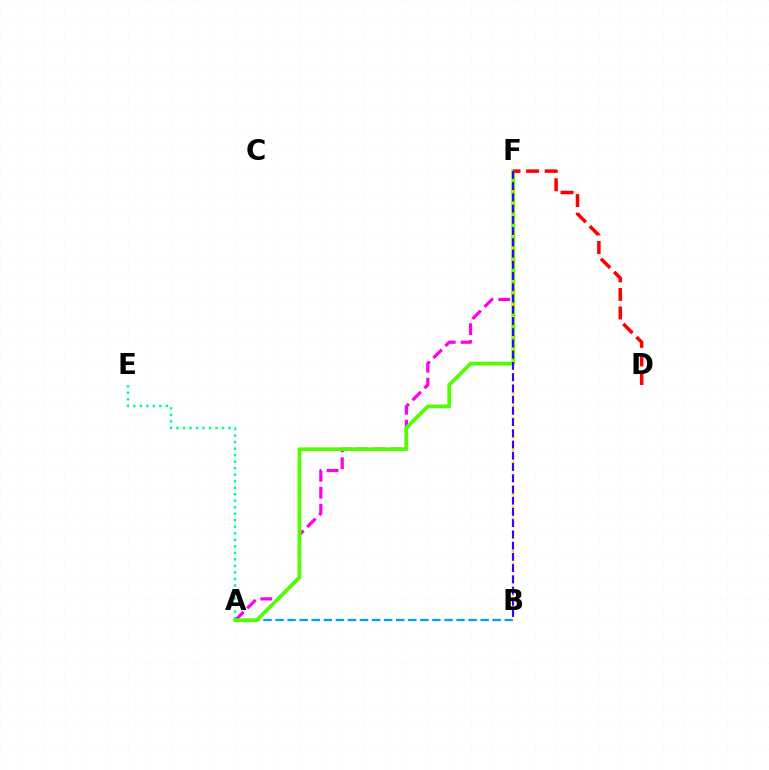{('A', 'B'): [{'color': '#009eff', 'line_style': 'dashed', 'thickness': 1.64}], ('A', 'F'): [{'color': '#ff00ed', 'line_style': 'dashed', 'thickness': 2.3}, {'color': '#4fff00', 'line_style': 'solid', 'thickness': 2.65}], ('A', 'E'): [{'color': '#00ff86', 'line_style': 'dotted', 'thickness': 1.77}], ('D', 'F'): [{'color': '#ff0000', 'line_style': 'dashed', 'thickness': 2.53}], ('B', 'F'): [{'color': '#ffd500', 'line_style': 'dotted', 'thickness': 1.72}, {'color': '#3700ff', 'line_style': 'dashed', 'thickness': 1.53}]}